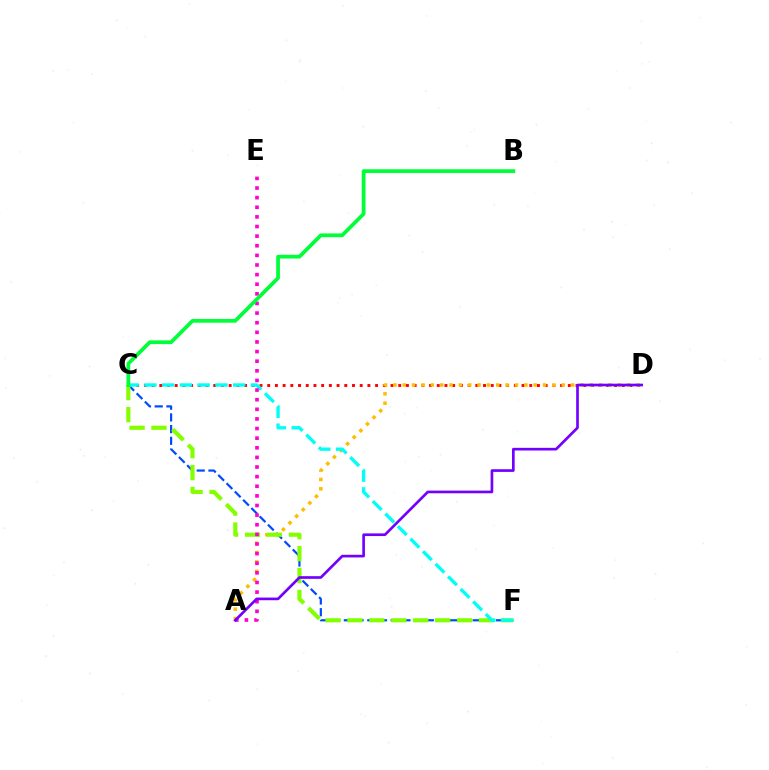{('C', 'D'): [{'color': '#ff0000', 'line_style': 'dotted', 'thickness': 2.09}], ('A', 'D'): [{'color': '#ffbd00', 'line_style': 'dotted', 'thickness': 2.54}, {'color': '#7200ff', 'line_style': 'solid', 'thickness': 1.92}], ('C', 'F'): [{'color': '#004bff', 'line_style': 'dashed', 'thickness': 1.59}, {'color': '#84ff00', 'line_style': 'dashed', 'thickness': 2.98}, {'color': '#00fff6', 'line_style': 'dashed', 'thickness': 2.41}], ('A', 'E'): [{'color': '#ff00cf', 'line_style': 'dotted', 'thickness': 2.61}], ('B', 'C'): [{'color': '#00ff39', 'line_style': 'solid', 'thickness': 2.69}]}